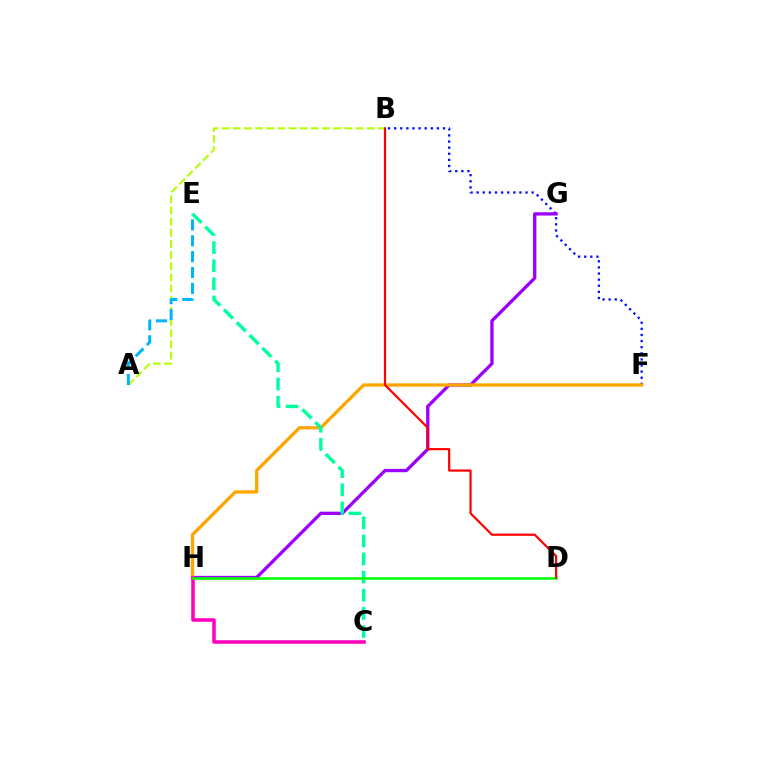{('A', 'B'): [{'color': '#b3ff00', 'line_style': 'dashed', 'thickness': 1.52}], ('B', 'F'): [{'color': '#0010ff', 'line_style': 'dotted', 'thickness': 1.66}], ('A', 'E'): [{'color': '#00b5ff', 'line_style': 'dashed', 'thickness': 2.15}], ('G', 'H'): [{'color': '#9b00ff', 'line_style': 'solid', 'thickness': 2.37}], ('F', 'H'): [{'color': '#ffa500', 'line_style': 'solid', 'thickness': 2.37}], ('C', 'H'): [{'color': '#ff00bd', 'line_style': 'solid', 'thickness': 2.55}], ('C', 'E'): [{'color': '#00ff9d', 'line_style': 'dashed', 'thickness': 2.46}], ('D', 'H'): [{'color': '#08ff00', 'line_style': 'solid', 'thickness': 1.87}], ('B', 'D'): [{'color': '#ff0000', 'line_style': 'solid', 'thickness': 1.58}]}